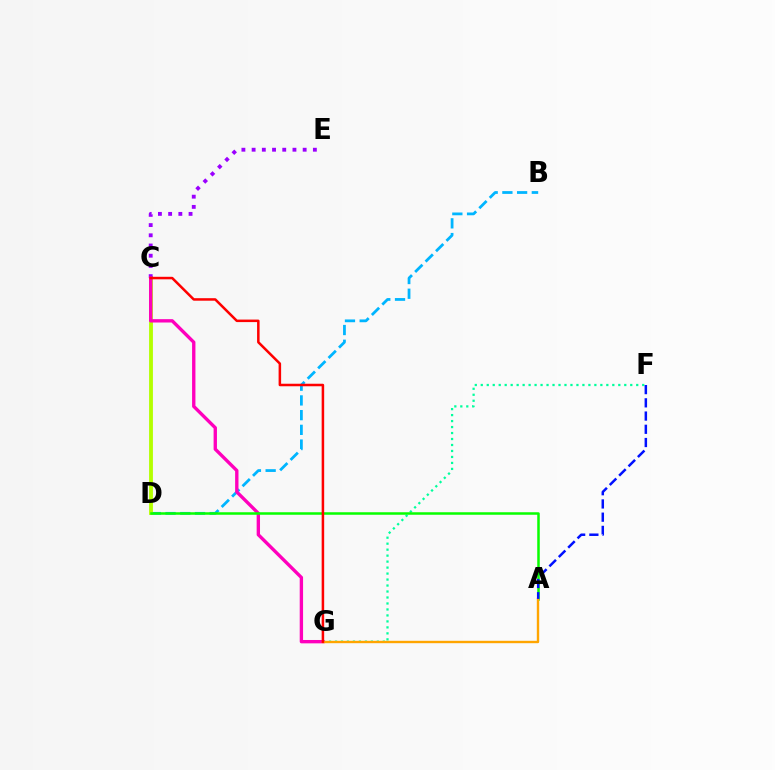{('B', 'D'): [{'color': '#00b5ff', 'line_style': 'dashed', 'thickness': 2.0}], ('F', 'G'): [{'color': '#00ff9d', 'line_style': 'dotted', 'thickness': 1.62}], ('C', 'D'): [{'color': '#b3ff00', 'line_style': 'solid', 'thickness': 2.76}], ('C', 'E'): [{'color': '#9b00ff', 'line_style': 'dotted', 'thickness': 2.77}], ('C', 'G'): [{'color': '#ff00bd', 'line_style': 'solid', 'thickness': 2.42}, {'color': '#ff0000', 'line_style': 'solid', 'thickness': 1.81}], ('A', 'D'): [{'color': '#08ff00', 'line_style': 'solid', 'thickness': 1.81}], ('A', 'G'): [{'color': '#ffa500', 'line_style': 'solid', 'thickness': 1.72}], ('A', 'F'): [{'color': '#0010ff', 'line_style': 'dashed', 'thickness': 1.8}]}